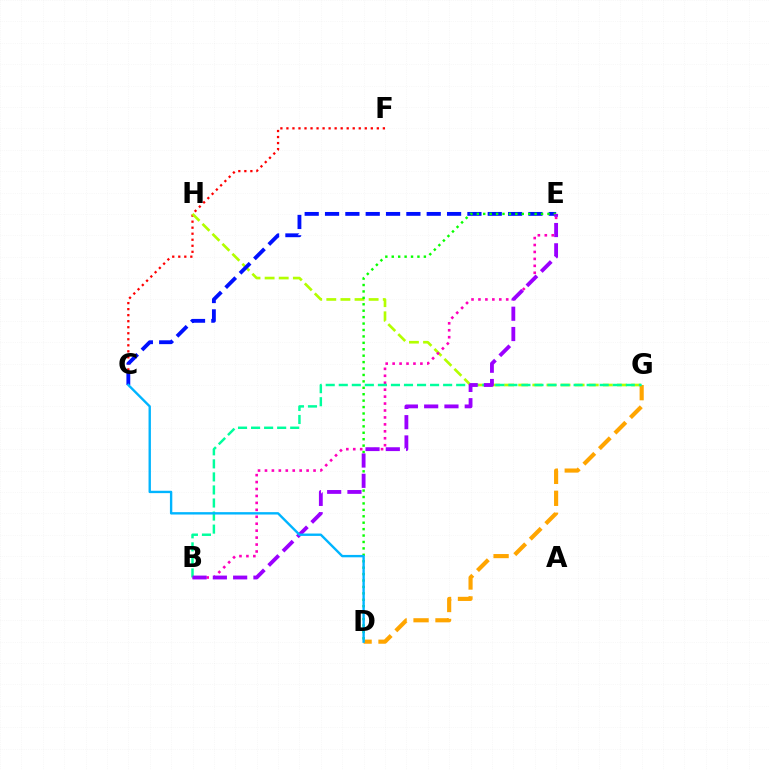{('C', 'F'): [{'color': '#ff0000', 'line_style': 'dotted', 'thickness': 1.64}], ('G', 'H'): [{'color': '#b3ff00', 'line_style': 'dashed', 'thickness': 1.92}], ('D', 'G'): [{'color': '#ffa500', 'line_style': 'dashed', 'thickness': 2.98}], ('B', 'E'): [{'color': '#ff00bd', 'line_style': 'dotted', 'thickness': 1.89}, {'color': '#9b00ff', 'line_style': 'dashed', 'thickness': 2.76}], ('B', 'G'): [{'color': '#00ff9d', 'line_style': 'dashed', 'thickness': 1.77}], ('C', 'E'): [{'color': '#0010ff', 'line_style': 'dashed', 'thickness': 2.76}], ('D', 'E'): [{'color': '#08ff00', 'line_style': 'dotted', 'thickness': 1.75}], ('C', 'D'): [{'color': '#00b5ff', 'line_style': 'solid', 'thickness': 1.71}]}